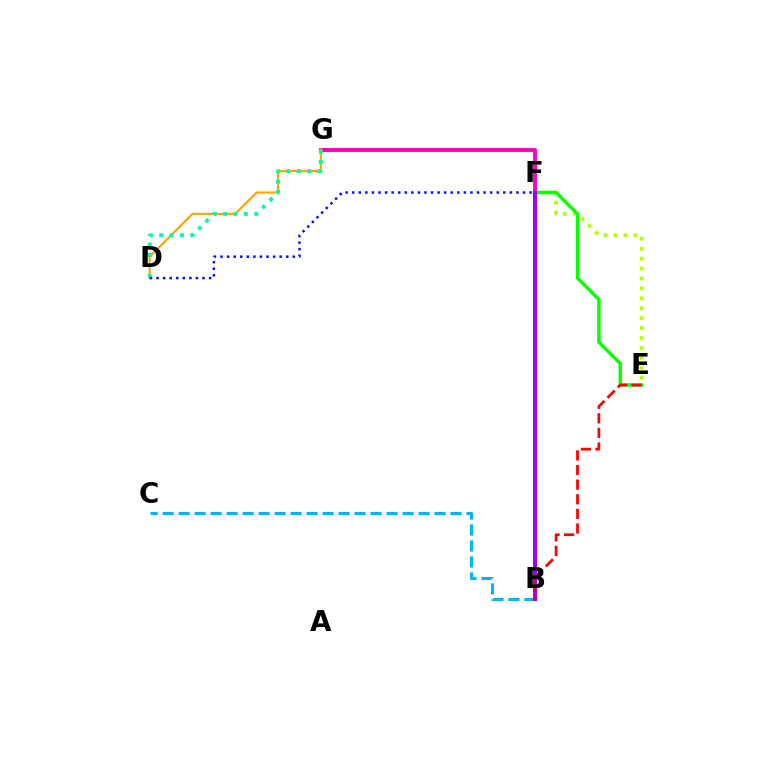{('E', 'F'): [{'color': '#b3ff00', 'line_style': 'dotted', 'thickness': 2.69}, {'color': '#08ff00', 'line_style': 'solid', 'thickness': 2.46}], ('B', 'C'): [{'color': '#00b5ff', 'line_style': 'dashed', 'thickness': 2.17}], ('F', 'G'): [{'color': '#ff00bd', 'line_style': 'solid', 'thickness': 2.8}], ('D', 'G'): [{'color': '#ffa500', 'line_style': 'solid', 'thickness': 1.54}, {'color': '#00ff9d', 'line_style': 'dotted', 'thickness': 2.82}], ('B', 'F'): [{'color': '#9b00ff', 'line_style': 'solid', 'thickness': 2.96}], ('B', 'E'): [{'color': '#ff0000', 'line_style': 'dashed', 'thickness': 1.99}], ('D', 'F'): [{'color': '#0010ff', 'line_style': 'dotted', 'thickness': 1.78}]}